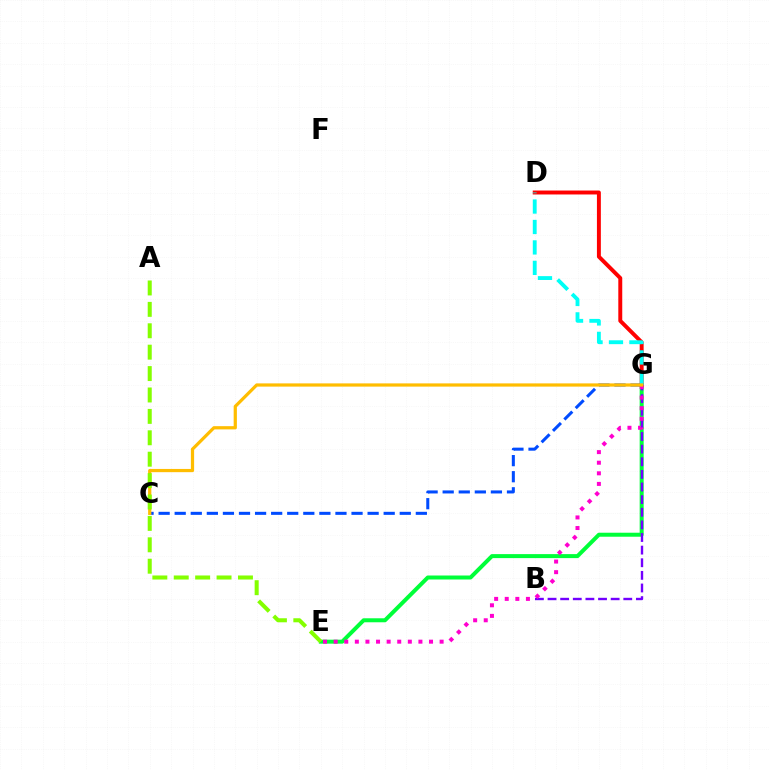{('E', 'G'): [{'color': '#00ff39', 'line_style': 'solid', 'thickness': 2.88}, {'color': '#ff00cf', 'line_style': 'dotted', 'thickness': 2.88}], ('C', 'G'): [{'color': '#004bff', 'line_style': 'dashed', 'thickness': 2.18}, {'color': '#ffbd00', 'line_style': 'solid', 'thickness': 2.32}], ('D', 'G'): [{'color': '#ff0000', 'line_style': 'solid', 'thickness': 2.83}, {'color': '#00fff6', 'line_style': 'dashed', 'thickness': 2.78}], ('B', 'G'): [{'color': '#7200ff', 'line_style': 'dashed', 'thickness': 1.71}], ('A', 'E'): [{'color': '#84ff00', 'line_style': 'dashed', 'thickness': 2.91}]}